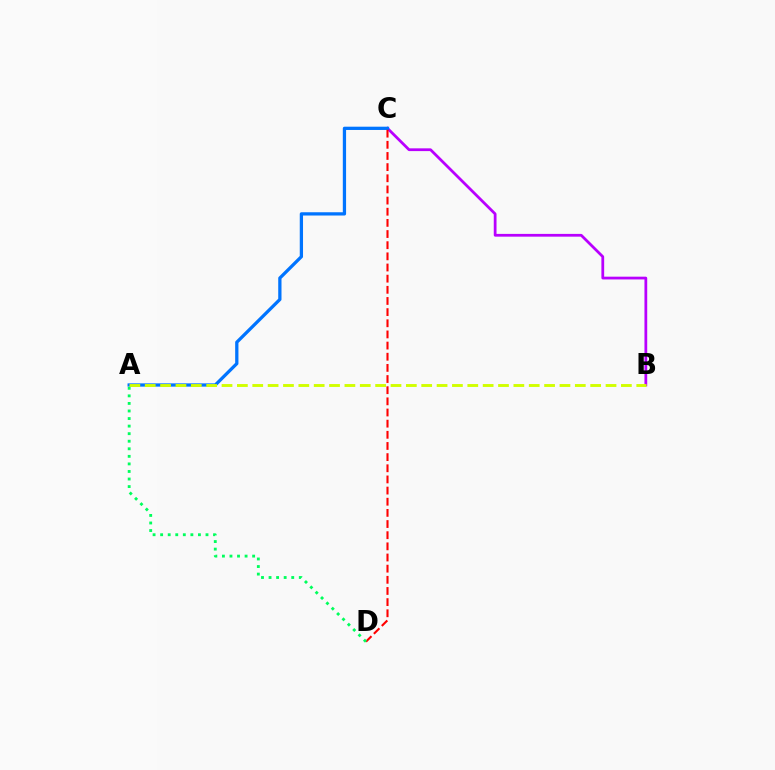{('B', 'C'): [{'color': '#b900ff', 'line_style': 'solid', 'thickness': 1.99}], ('A', 'C'): [{'color': '#0074ff', 'line_style': 'solid', 'thickness': 2.35}], ('C', 'D'): [{'color': '#ff0000', 'line_style': 'dashed', 'thickness': 1.52}], ('A', 'B'): [{'color': '#d1ff00', 'line_style': 'dashed', 'thickness': 2.09}], ('A', 'D'): [{'color': '#00ff5c', 'line_style': 'dotted', 'thickness': 2.05}]}